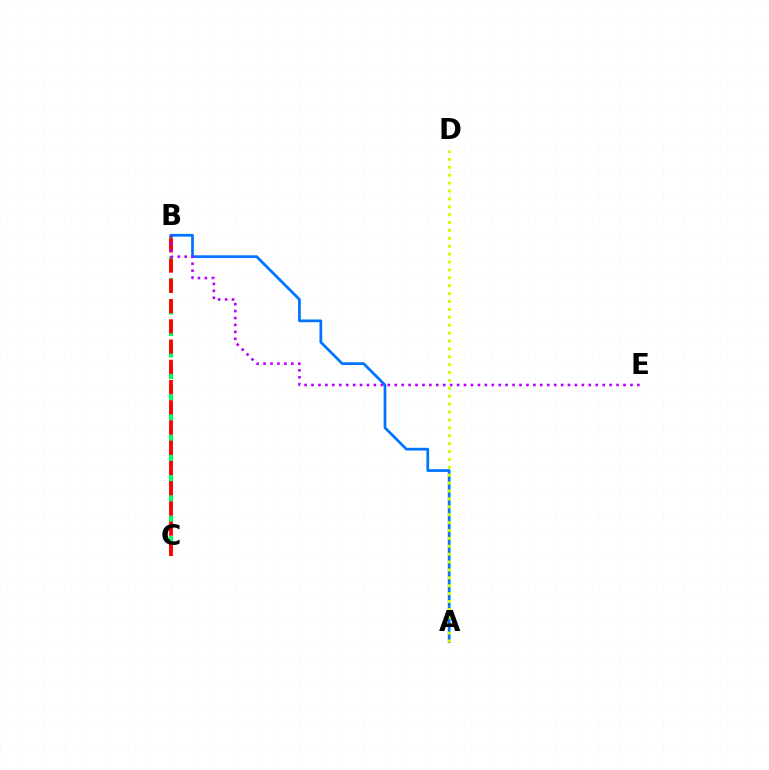{('B', 'C'): [{'color': '#00ff5c', 'line_style': 'dashed', 'thickness': 2.92}, {'color': '#ff0000', 'line_style': 'dashed', 'thickness': 2.75}], ('A', 'B'): [{'color': '#0074ff', 'line_style': 'solid', 'thickness': 1.97}], ('A', 'D'): [{'color': '#d1ff00', 'line_style': 'dotted', 'thickness': 2.15}], ('B', 'E'): [{'color': '#b900ff', 'line_style': 'dotted', 'thickness': 1.88}]}